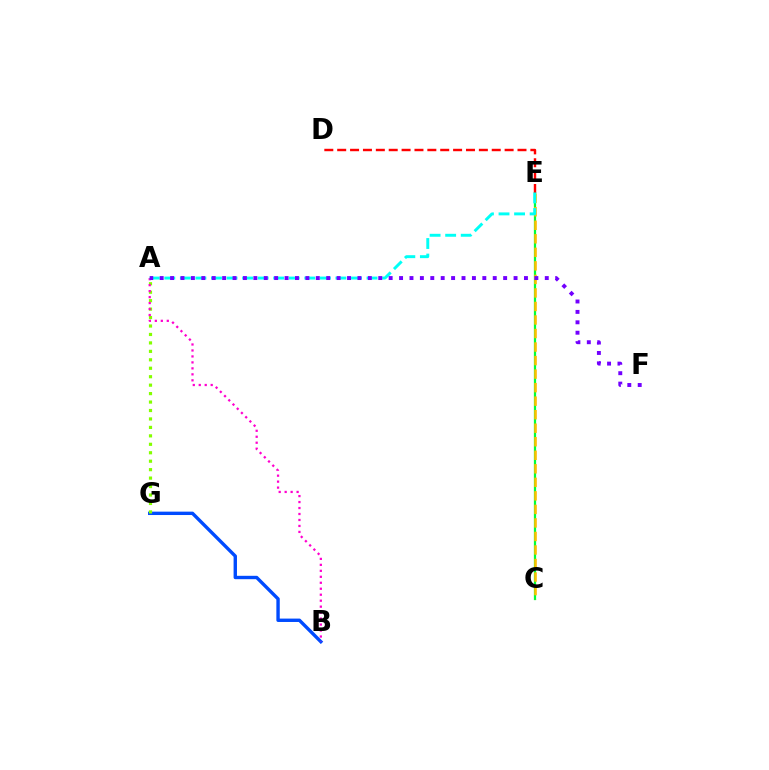{('C', 'E'): [{'color': '#00ff39', 'line_style': 'solid', 'thickness': 1.61}, {'color': '#ffbd00', 'line_style': 'dashed', 'thickness': 1.84}], ('B', 'G'): [{'color': '#004bff', 'line_style': 'solid', 'thickness': 2.44}], ('D', 'E'): [{'color': '#ff0000', 'line_style': 'dashed', 'thickness': 1.75}], ('A', 'G'): [{'color': '#84ff00', 'line_style': 'dotted', 'thickness': 2.3}], ('A', 'B'): [{'color': '#ff00cf', 'line_style': 'dotted', 'thickness': 1.62}], ('A', 'E'): [{'color': '#00fff6', 'line_style': 'dashed', 'thickness': 2.11}], ('A', 'F'): [{'color': '#7200ff', 'line_style': 'dotted', 'thickness': 2.83}]}